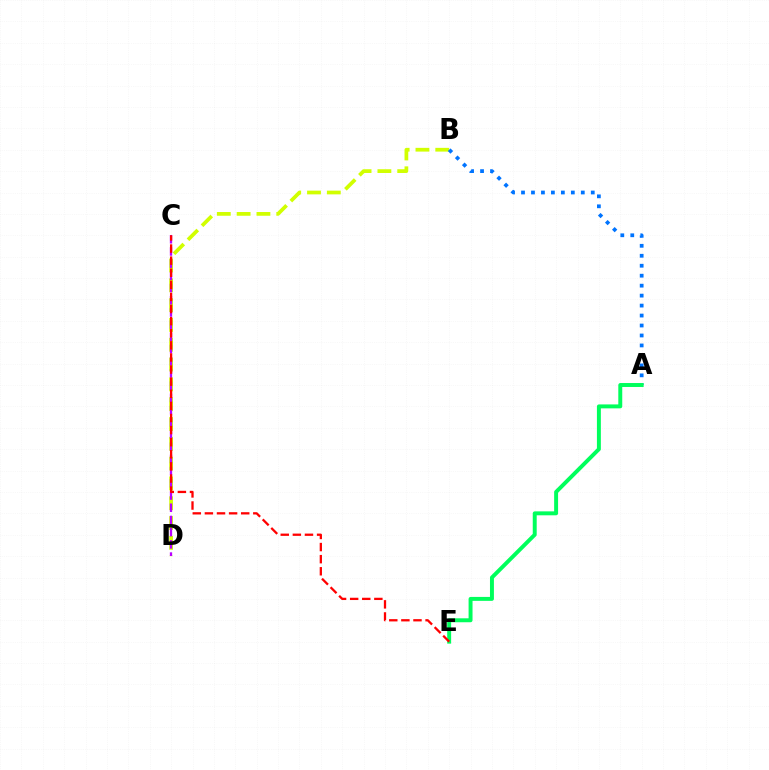{('B', 'D'): [{'color': '#d1ff00', 'line_style': 'dashed', 'thickness': 2.69}], ('C', 'D'): [{'color': '#b900ff', 'line_style': 'dashed', 'thickness': 1.66}], ('A', 'B'): [{'color': '#0074ff', 'line_style': 'dotted', 'thickness': 2.71}], ('A', 'E'): [{'color': '#00ff5c', 'line_style': 'solid', 'thickness': 2.84}], ('C', 'E'): [{'color': '#ff0000', 'line_style': 'dashed', 'thickness': 1.64}]}